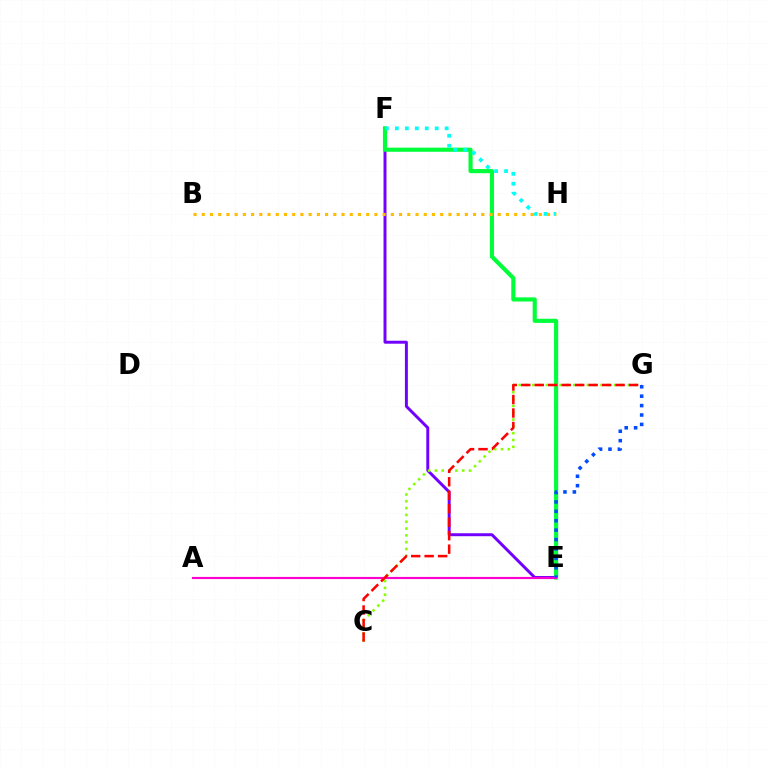{('E', 'F'): [{'color': '#7200ff', 'line_style': 'solid', 'thickness': 2.13}, {'color': '#00ff39', 'line_style': 'solid', 'thickness': 2.98}], ('C', 'G'): [{'color': '#84ff00', 'line_style': 'dotted', 'thickness': 1.85}, {'color': '#ff0000', 'line_style': 'dashed', 'thickness': 1.83}], ('F', 'H'): [{'color': '#00fff6', 'line_style': 'dotted', 'thickness': 2.71}], ('A', 'E'): [{'color': '#ff00cf', 'line_style': 'solid', 'thickness': 1.55}], ('B', 'H'): [{'color': '#ffbd00', 'line_style': 'dotted', 'thickness': 2.23}], ('E', 'G'): [{'color': '#004bff', 'line_style': 'dotted', 'thickness': 2.56}]}